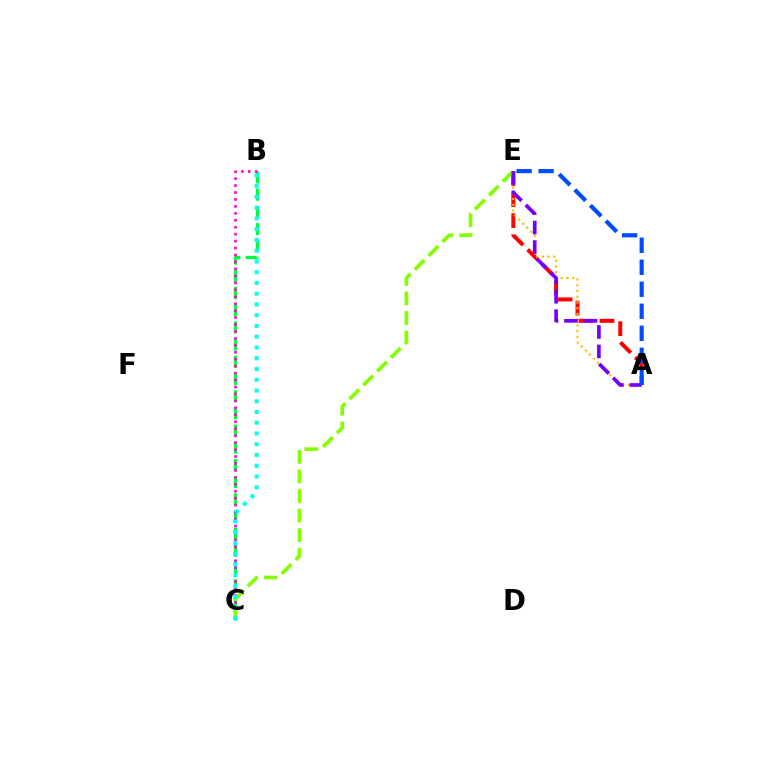{('A', 'E'): [{'color': '#ff0000', 'line_style': 'dashed', 'thickness': 2.87}, {'color': '#ffbd00', 'line_style': 'dotted', 'thickness': 1.56}, {'color': '#7200ff', 'line_style': 'dashed', 'thickness': 2.65}, {'color': '#004bff', 'line_style': 'dashed', 'thickness': 2.99}], ('B', 'C'): [{'color': '#00ff39', 'line_style': 'dashed', 'thickness': 2.34}, {'color': '#ff00cf', 'line_style': 'dotted', 'thickness': 1.89}, {'color': '#00fff6', 'line_style': 'dotted', 'thickness': 2.92}], ('C', 'E'): [{'color': '#84ff00', 'line_style': 'dashed', 'thickness': 2.66}]}